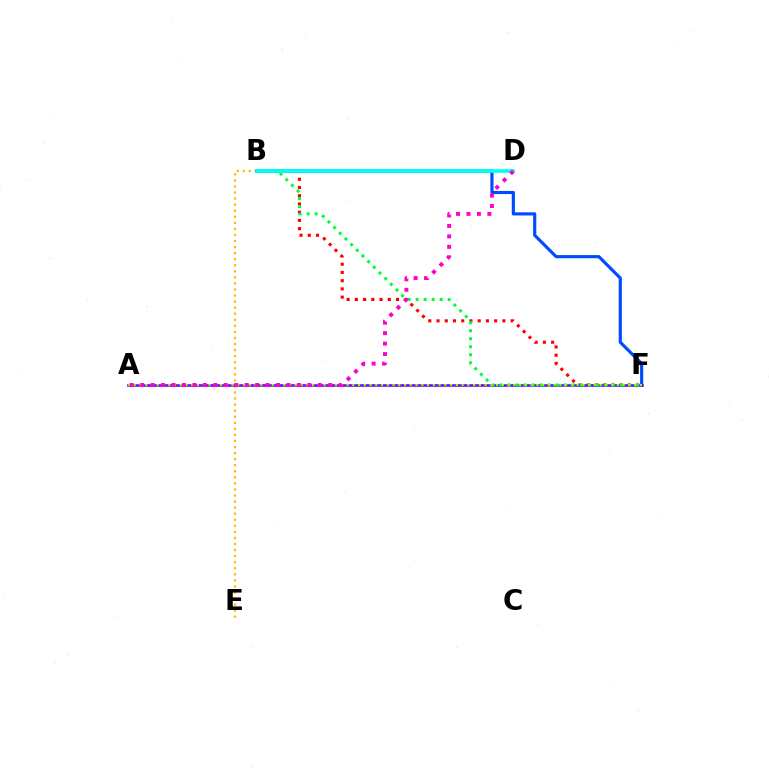{('B', 'E'): [{'color': '#ffbd00', 'line_style': 'dotted', 'thickness': 1.65}], ('B', 'F'): [{'color': '#ff0000', 'line_style': 'dotted', 'thickness': 2.24}, {'color': '#004bff', 'line_style': 'solid', 'thickness': 2.27}, {'color': '#00ff39', 'line_style': 'dotted', 'thickness': 2.18}], ('A', 'F'): [{'color': '#7200ff', 'line_style': 'solid', 'thickness': 1.86}, {'color': '#84ff00', 'line_style': 'dotted', 'thickness': 1.56}], ('B', 'D'): [{'color': '#00fff6', 'line_style': 'solid', 'thickness': 2.64}], ('A', 'D'): [{'color': '#ff00cf', 'line_style': 'dotted', 'thickness': 2.84}]}